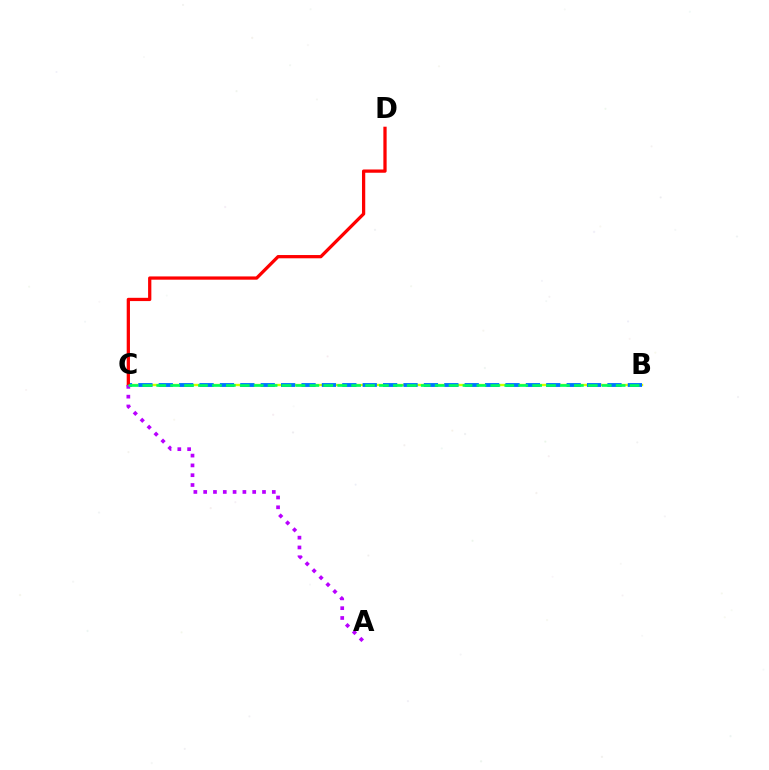{('B', 'C'): [{'color': '#d1ff00', 'line_style': 'solid', 'thickness': 1.71}, {'color': '#0074ff', 'line_style': 'dashed', 'thickness': 2.77}, {'color': '#00ff5c', 'line_style': 'dashed', 'thickness': 1.89}], ('C', 'D'): [{'color': '#ff0000', 'line_style': 'solid', 'thickness': 2.35}], ('A', 'C'): [{'color': '#b900ff', 'line_style': 'dotted', 'thickness': 2.66}]}